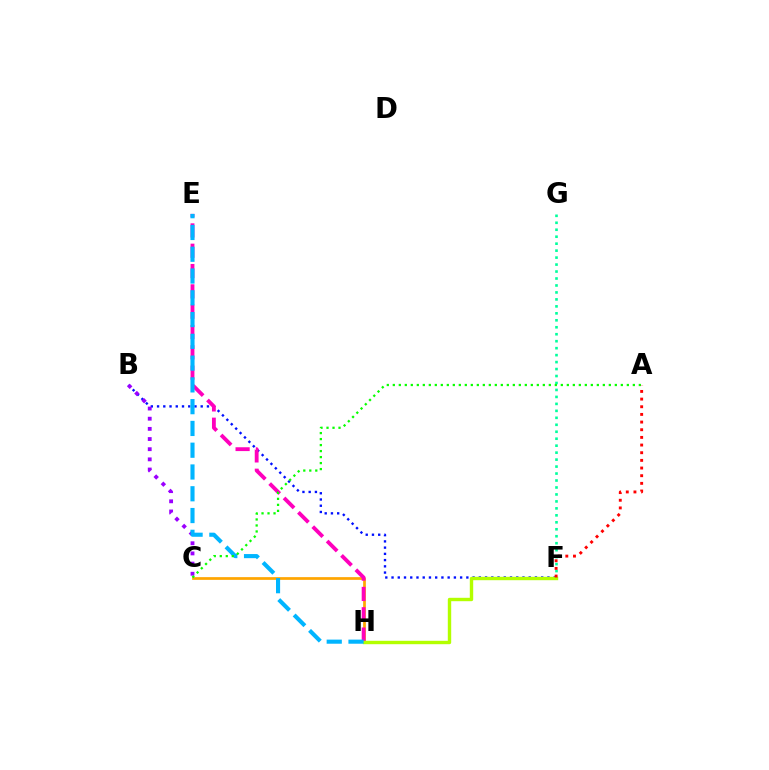{('B', 'F'): [{'color': '#0010ff', 'line_style': 'dotted', 'thickness': 1.69}], ('F', 'G'): [{'color': '#00ff9d', 'line_style': 'dotted', 'thickness': 1.89}], ('C', 'H'): [{'color': '#ffa500', 'line_style': 'solid', 'thickness': 1.96}], ('B', 'C'): [{'color': '#9b00ff', 'line_style': 'dotted', 'thickness': 2.76}], ('E', 'H'): [{'color': '#ff00bd', 'line_style': 'dashed', 'thickness': 2.76}, {'color': '#00b5ff', 'line_style': 'dashed', 'thickness': 2.96}], ('F', 'H'): [{'color': '#b3ff00', 'line_style': 'solid', 'thickness': 2.45}], ('A', 'C'): [{'color': '#08ff00', 'line_style': 'dotted', 'thickness': 1.63}], ('A', 'F'): [{'color': '#ff0000', 'line_style': 'dotted', 'thickness': 2.08}]}